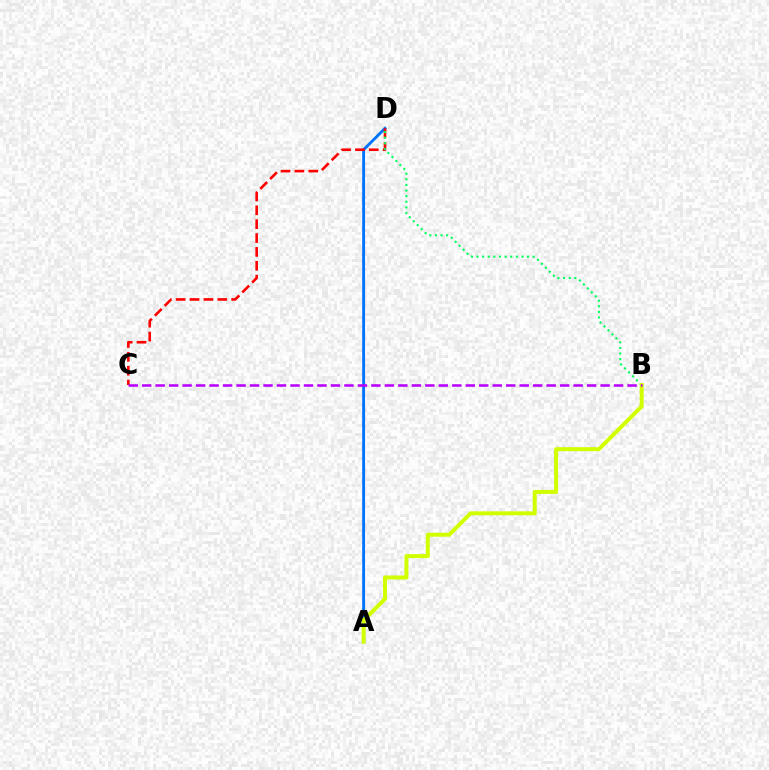{('A', 'D'): [{'color': '#0074ff', 'line_style': 'solid', 'thickness': 2.07}], ('C', 'D'): [{'color': '#ff0000', 'line_style': 'dashed', 'thickness': 1.89}], ('B', 'D'): [{'color': '#00ff5c', 'line_style': 'dotted', 'thickness': 1.52}], ('A', 'B'): [{'color': '#d1ff00', 'line_style': 'solid', 'thickness': 2.87}], ('B', 'C'): [{'color': '#b900ff', 'line_style': 'dashed', 'thickness': 1.83}]}